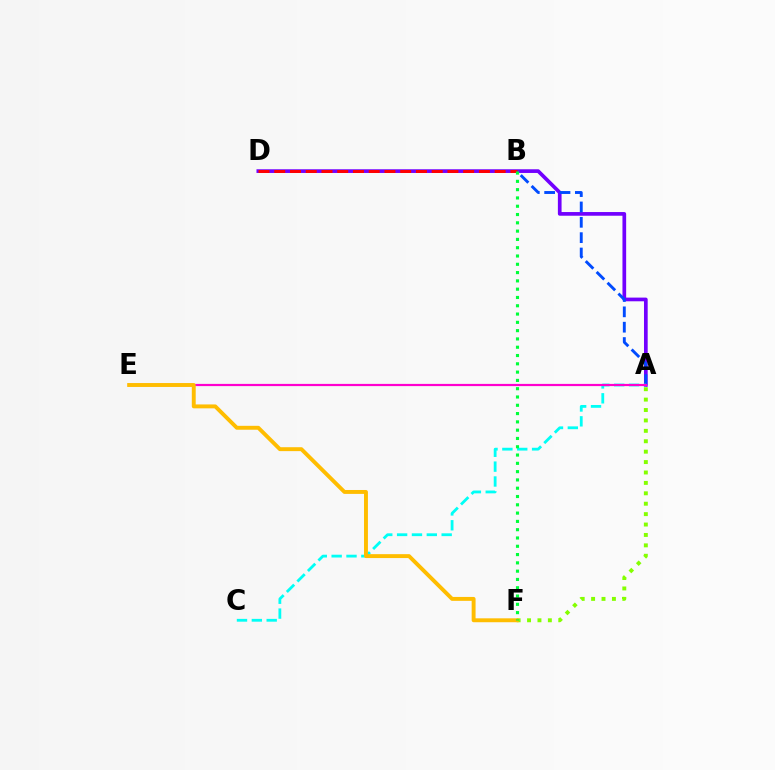{('A', 'D'): [{'color': '#7200ff', 'line_style': 'solid', 'thickness': 2.66}], ('A', 'F'): [{'color': '#84ff00', 'line_style': 'dotted', 'thickness': 2.83}], ('A', 'B'): [{'color': '#004bff', 'line_style': 'dashed', 'thickness': 2.09}], ('B', 'D'): [{'color': '#ff0000', 'line_style': 'dashed', 'thickness': 2.14}], ('A', 'C'): [{'color': '#00fff6', 'line_style': 'dashed', 'thickness': 2.02}], ('A', 'E'): [{'color': '#ff00cf', 'line_style': 'solid', 'thickness': 1.58}], ('E', 'F'): [{'color': '#ffbd00', 'line_style': 'solid', 'thickness': 2.81}], ('B', 'F'): [{'color': '#00ff39', 'line_style': 'dotted', 'thickness': 2.25}]}